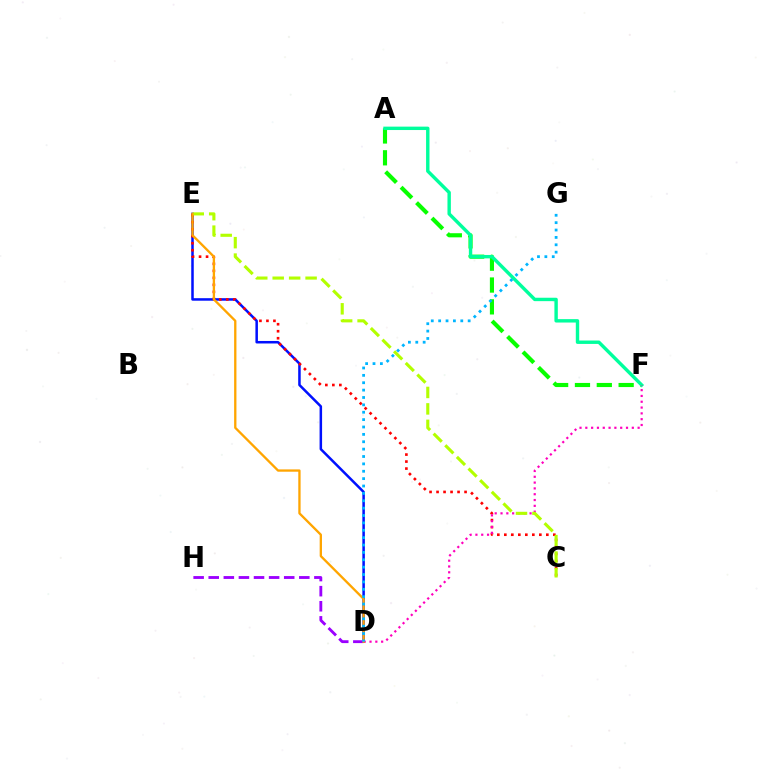{('A', 'F'): [{'color': '#08ff00', 'line_style': 'dashed', 'thickness': 2.97}, {'color': '#00ff9d', 'line_style': 'solid', 'thickness': 2.45}], ('D', 'E'): [{'color': '#0010ff', 'line_style': 'solid', 'thickness': 1.81}, {'color': '#ffa500', 'line_style': 'solid', 'thickness': 1.67}], ('C', 'E'): [{'color': '#ff0000', 'line_style': 'dotted', 'thickness': 1.9}, {'color': '#b3ff00', 'line_style': 'dashed', 'thickness': 2.23}], ('D', 'F'): [{'color': '#ff00bd', 'line_style': 'dotted', 'thickness': 1.58}], ('D', 'H'): [{'color': '#9b00ff', 'line_style': 'dashed', 'thickness': 2.05}], ('D', 'G'): [{'color': '#00b5ff', 'line_style': 'dotted', 'thickness': 2.0}]}